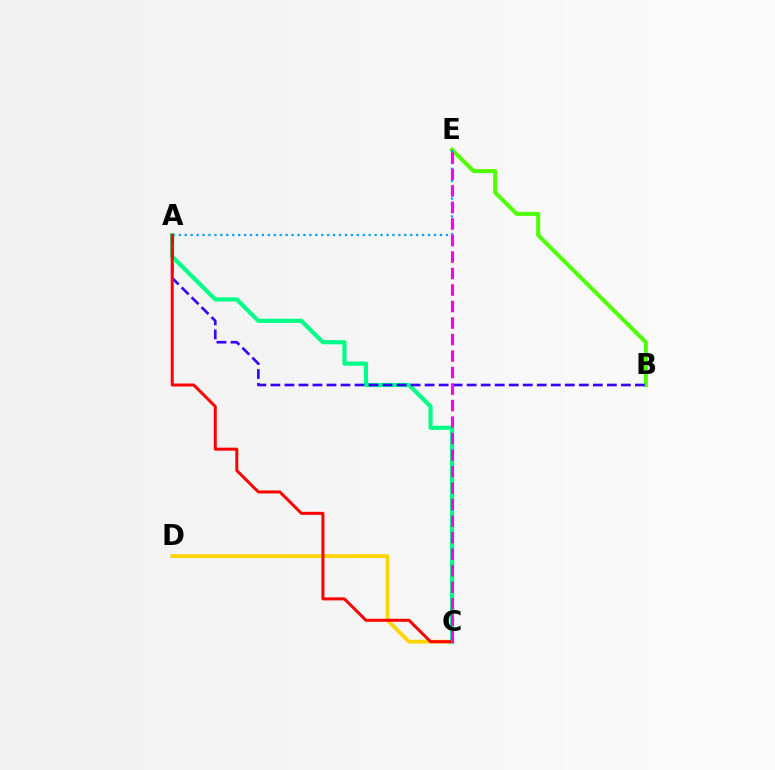{('B', 'E'): [{'color': '#4fff00', 'line_style': 'solid', 'thickness': 2.89}], ('A', 'E'): [{'color': '#009eff', 'line_style': 'dotted', 'thickness': 1.61}], ('C', 'D'): [{'color': '#ffd500', 'line_style': 'solid', 'thickness': 2.73}], ('A', 'C'): [{'color': '#00ff86', 'line_style': 'solid', 'thickness': 2.99}, {'color': '#ff0000', 'line_style': 'solid', 'thickness': 2.16}], ('A', 'B'): [{'color': '#3700ff', 'line_style': 'dashed', 'thickness': 1.9}], ('C', 'E'): [{'color': '#ff00ed', 'line_style': 'dashed', 'thickness': 2.24}]}